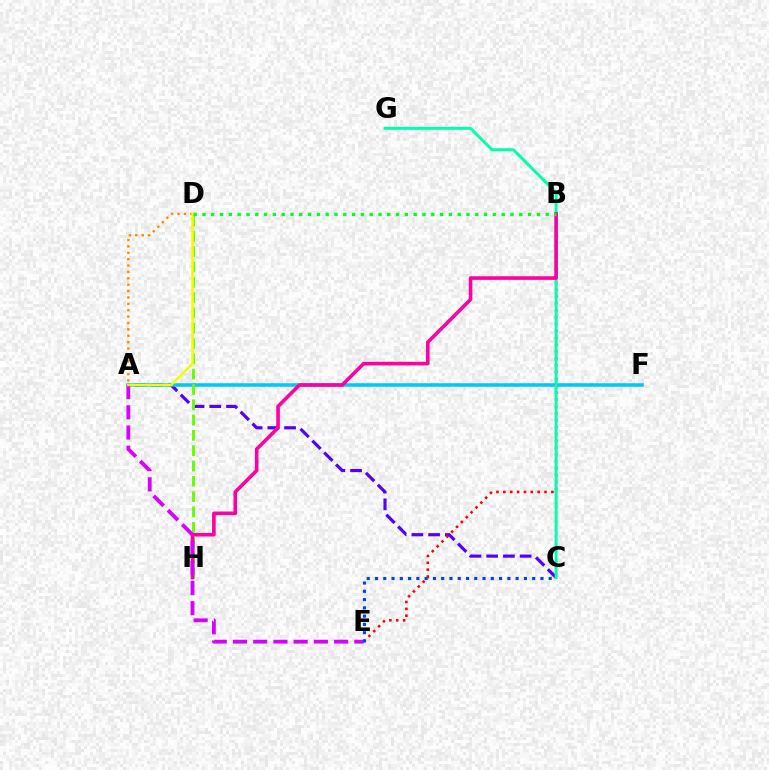{('A', 'C'): [{'color': '#4f00ff', 'line_style': 'dashed', 'thickness': 2.27}], ('A', 'F'): [{'color': '#00c7ff', 'line_style': 'solid', 'thickness': 2.54}], ('B', 'E'): [{'color': '#ff0000', 'line_style': 'dotted', 'thickness': 1.86}], ('C', 'G'): [{'color': '#00ffaf', 'line_style': 'solid', 'thickness': 2.13}], ('D', 'H'): [{'color': '#66ff00', 'line_style': 'dashed', 'thickness': 2.08}], ('B', 'H'): [{'color': '#ff00a0', 'line_style': 'solid', 'thickness': 2.6}], ('A', 'E'): [{'color': '#d600ff', 'line_style': 'dashed', 'thickness': 2.75}], ('C', 'E'): [{'color': '#003fff', 'line_style': 'dotted', 'thickness': 2.25}], ('A', 'D'): [{'color': '#ff8800', 'line_style': 'dotted', 'thickness': 1.73}, {'color': '#eeff00', 'line_style': 'solid', 'thickness': 1.82}], ('B', 'D'): [{'color': '#00ff27', 'line_style': 'dotted', 'thickness': 2.39}]}